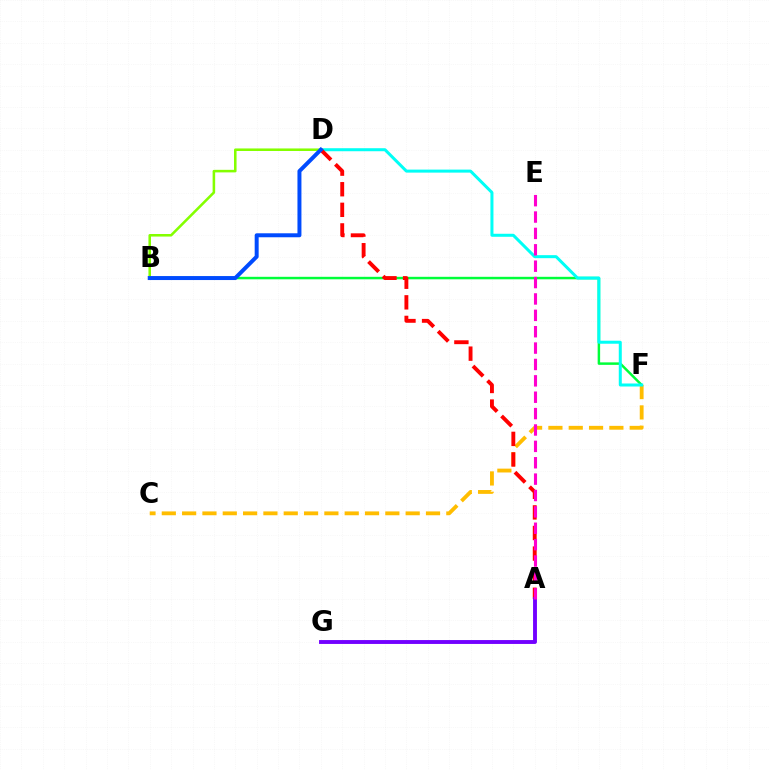{('B', 'D'): [{'color': '#84ff00', 'line_style': 'solid', 'thickness': 1.84}, {'color': '#004bff', 'line_style': 'solid', 'thickness': 2.86}], ('B', 'F'): [{'color': '#00ff39', 'line_style': 'solid', 'thickness': 1.79}], ('C', 'F'): [{'color': '#ffbd00', 'line_style': 'dashed', 'thickness': 2.76}], ('D', 'F'): [{'color': '#00fff6', 'line_style': 'solid', 'thickness': 2.17}], ('A', 'D'): [{'color': '#ff0000', 'line_style': 'dashed', 'thickness': 2.8}], ('A', 'G'): [{'color': '#7200ff', 'line_style': 'solid', 'thickness': 2.8}], ('A', 'E'): [{'color': '#ff00cf', 'line_style': 'dashed', 'thickness': 2.23}]}